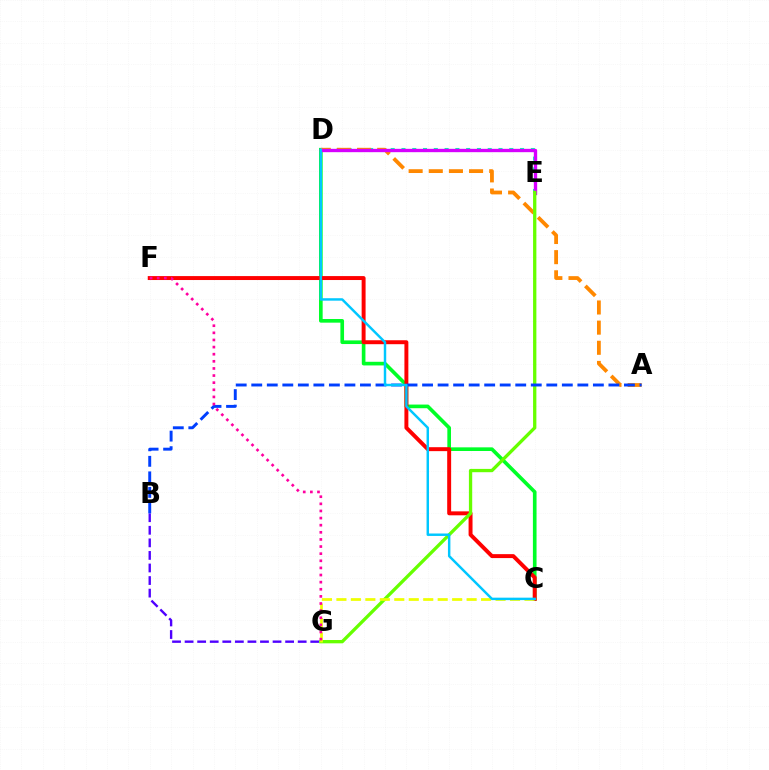{('D', 'E'): [{'color': '#00ffaf', 'line_style': 'dotted', 'thickness': 2.93}, {'color': '#d600ff', 'line_style': 'solid', 'thickness': 2.41}], ('C', 'D'): [{'color': '#00ff27', 'line_style': 'solid', 'thickness': 2.63}, {'color': '#00c7ff', 'line_style': 'solid', 'thickness': 1.77}], ('C', 'F'): [{'color': '#ff0000', 'line_style': 'solid', 'thickness': 2.84}], ('A', 'D'): [{'color': '#ff8800', 'line_style': 'dashed', 'thickness': 2.74}], ('B', 'G'): [{'color': '#4f00ff', 'line_style': 'dashed', 'thickness': 1.71}], ('E', 'G'): [{'color': '#66ff00', 'line_style': 'solid', 'thickness': 2.38}], ('C', 'G'): [{'color': '#eeff00', 'line_style': 'dashed', 'thickness': 1.97}], ('A', 'B'): [{'color': '#003fff', 'line_style': 'dashed', 'thickness': 2.11}], ('F', 'G'): [{'color': '#ff00a0', 'line_style': 'dotted', 'thickness': 1.93}]}